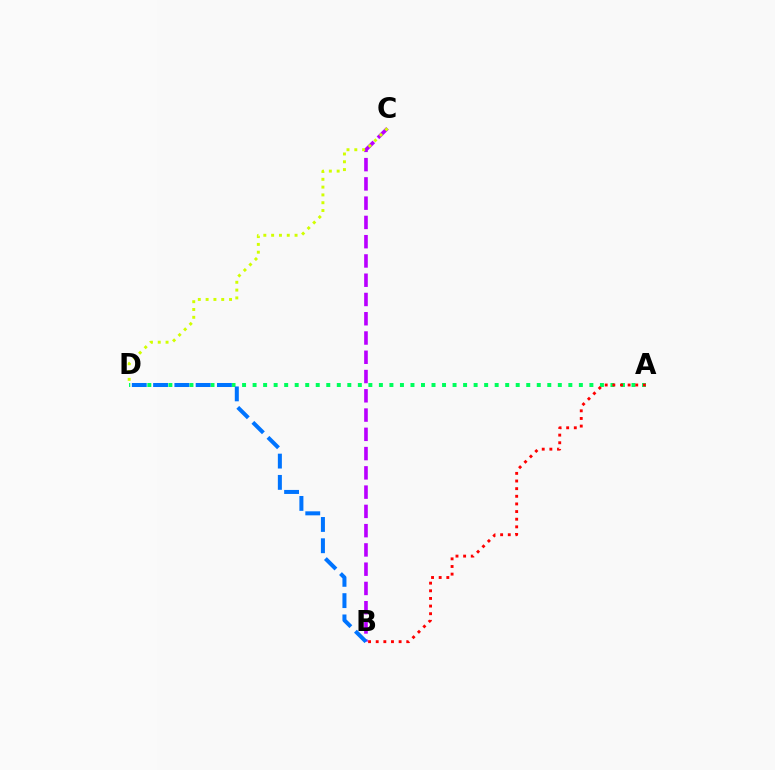{('B', 'C'): [{'color': '#b900ff', 'line_style': 'dashed', 'thickness': 2.62}], ('A', 'D'): [{'color': '#00ff5c', 'line_style': 'dotted', 'thickness': 2.86}], ('C', 'D'): [{'color': '#d1ff00', 'line_style': 'dotted', 'thickness': 2.12}], ('B', 'D'): [{'color': '#0074ff', 'line_style': 'dashed', 'thickness': 2.89}], ('A', 'B'): [{'color': '#ff0000', 'line_style': 'dotted', 'thickness': 2.08}]}